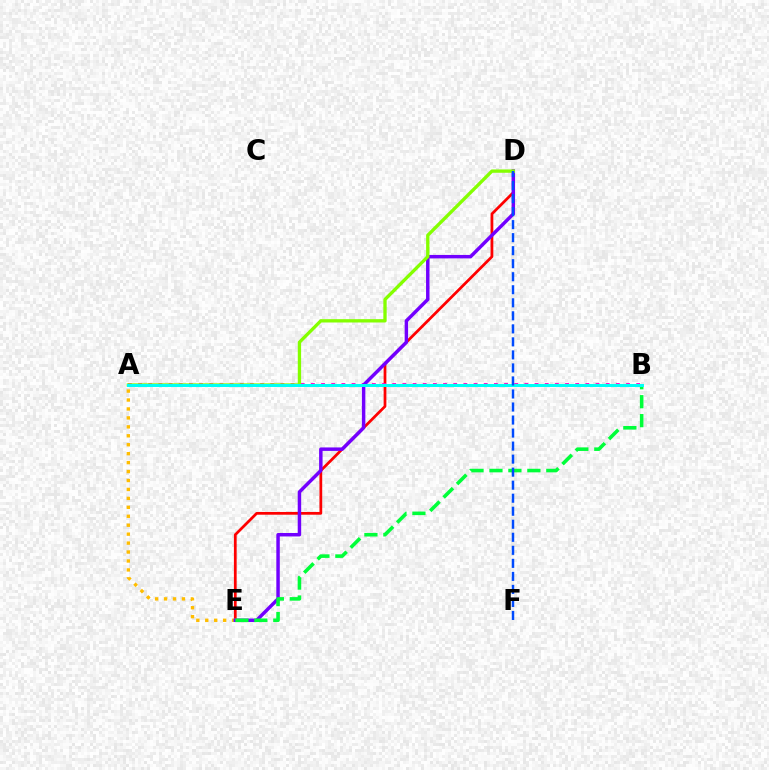{('D', 'E'): [{'color': '#ff0000', 'line_style': 'solid', 'thickness': 1.98}, {'color': '#7200ff', 'line_style': 'solid', 'thickness': 2.49}], ('A', 'E'): [{'color': '#ffbd00', 'line_style': 'dotted', 'thickness': 2.43}], ('A', 'B'): [{'color': '#ff00cf', 'line_style': 'dotted', 'thickness': 2.76}, {'color': '#00fff6', 'line_style': 'solid', 'thickness': 2.16}], ('B', 'E'): [{'color': '#00ff39', 'line_style': 'dashed', 'thickness': 2.57}], ('A', 'D'): [{'color': '#84ff00', 'line_style': 'solid', 'thickness': 2.39}], ('D', 'F'): [{'color': '#004bff', 'line_style': 'dashed', 'thickness': 1.77}]}